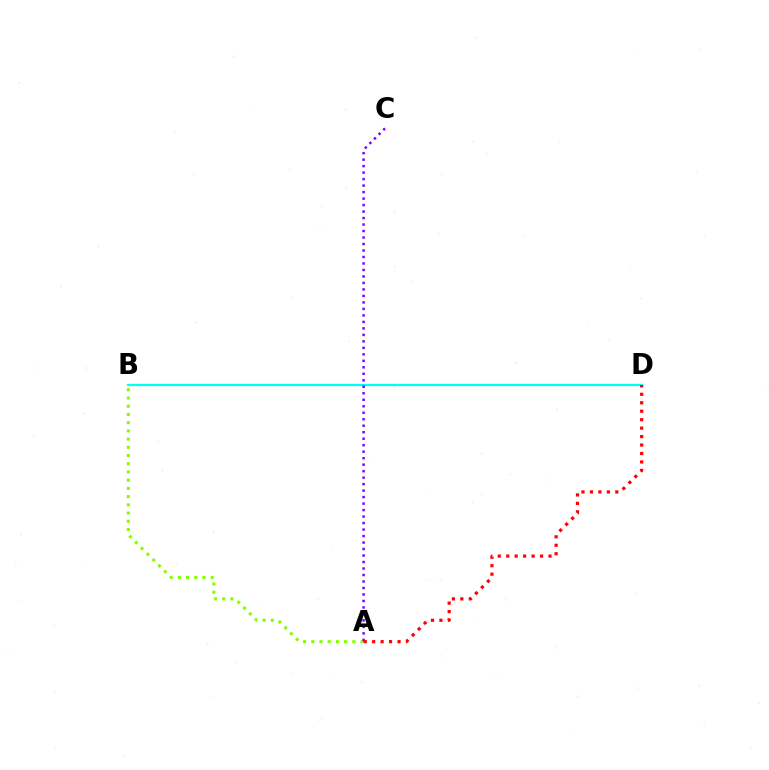{('A', 'B'): [{'color': '#84ff00', 'line_style': 'dotted', 'thickness': 2.23}], ('B', 'D'): [{'color': '#00fff6', 'line_style': 'solid', 'thickness': 1.62}], ('A', 'C'): [{'color': '#7200ff', 'line_style': 'dotted', 'thickness': 1.76}], ('A', 'D'): [{'color': '#ff0000', 'line_style': 'dotted', 'thickness': 2.3}]}